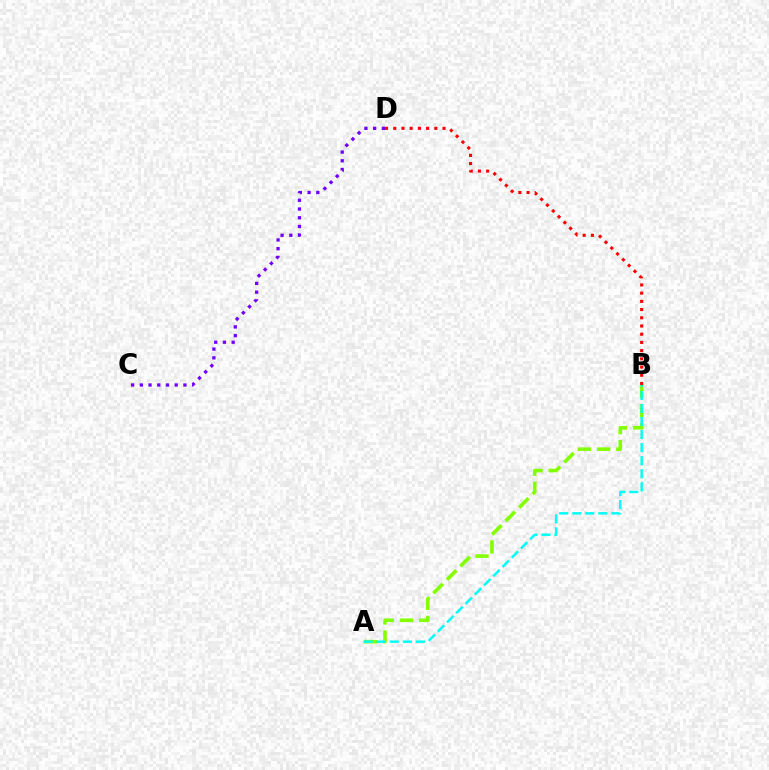{('C', 'D'): [{'color': '#7200ff', 'line_style': 'dotted', 'thickness': 2.37}], ('A', 'B'): [{'color': '#84ff00', 'line_style': 'dashed', 'thickness': 2.6}, {'color': '#00fff6', 'line_style': 'dashed', 'thickness': 1.77}], ('B', 'D'): [{'color': '#ff0000', 'line_style': 'dotted', 'thickness': 2.23}]}